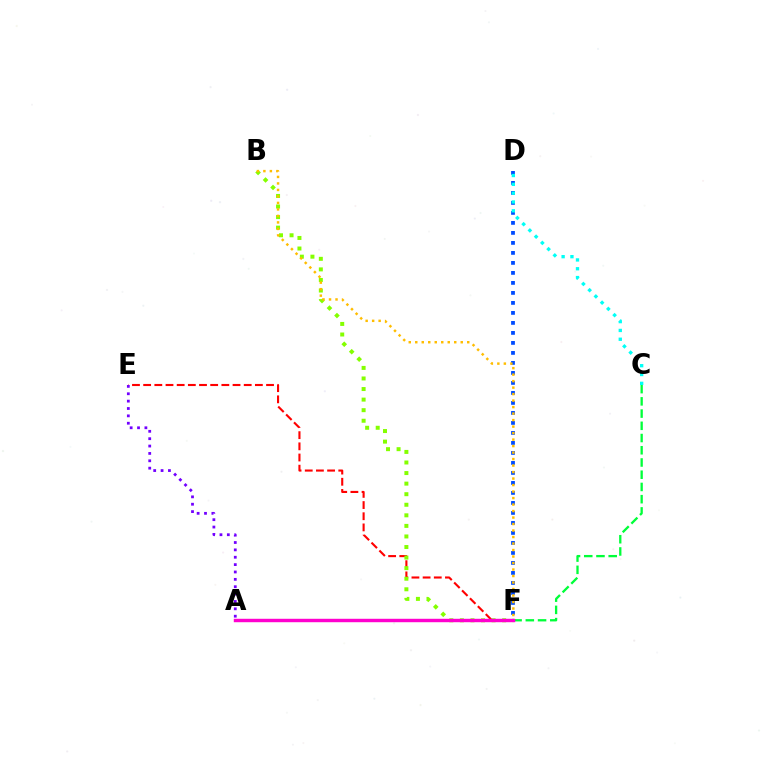{('C', 'F'): [{'color': '#00ff39', 'line_style': 'dashed', 'thickness': 1.66}], ('E', 'F'): [{'color': '#ff0000', 'line_style': 'dashed', 'thickness': 1.52}], ('B', 'F'): [{'color': '#84ff00', 'line_style': 'dotted', 'thickness': 2.87}, {'color': '#ffbd00', 'line_style': 'dotted', 'thickness': 1.77}], ('A', 'E'): [{'color': '#7200ff', 'line_style': 'dotted', 'thickness': 2.0}], ('D', 'F'): [{'color': '#004bff', 'line_style': 'dotted', 'thickness': 2.72}], ('C', 'D'): [{'color': '#00fff6', 'line_style': 'dotted', 'thickness': 2.4}], ('A', 'F'): [{'color': '#ff00cf', 'line_style': 'solid', 'thickness': 2.47}]}